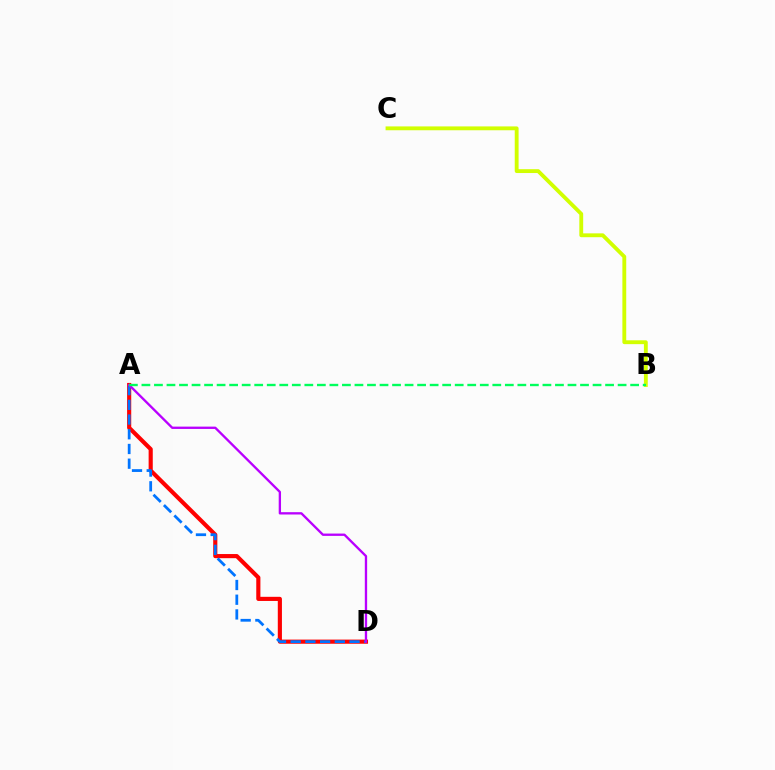{('A', 'D'): [{'color': '#ff0000', 'line_style': 'solid', 'thickness': 2.98}, {'color': '#0074ff', 'line_style': 'dashed', 'thickness': 2.0}, {'color': '#b900ff', 'line_style': 'solid', 'thickness': 1.67}], ('B', 'C'): [{'color': '#d1ff00', 'line_style': 'solid', 'thickness': 2.77}], ('A', 'B'): [{'color': '#00ff5c', 'line_style': 'dashed', 'thickness': 1.7}]}